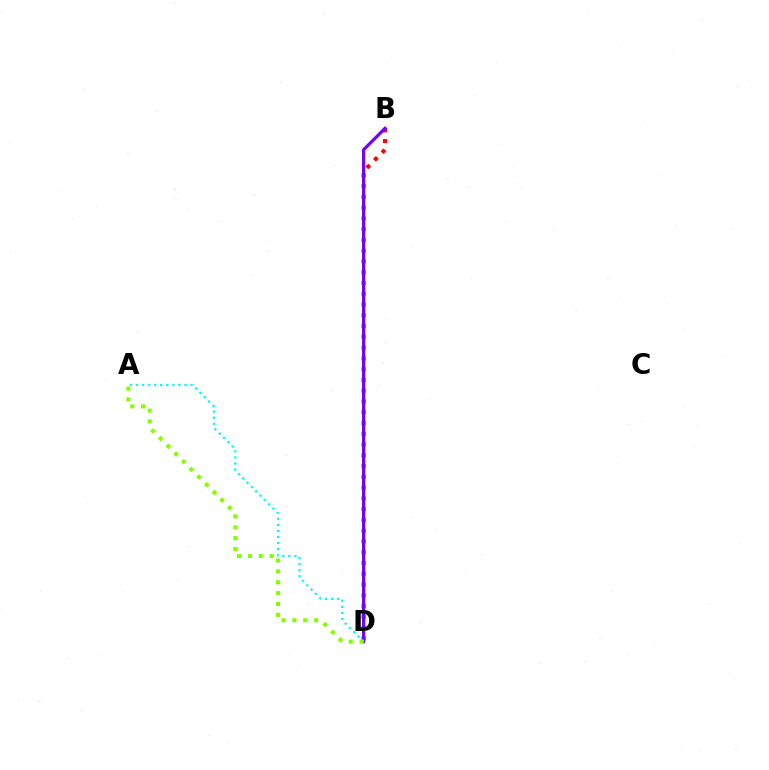{('B', 'D'): [{'color': '#ff0000', 'line_style': 'dotted', 'thickness': 2.93}, {'color': '#7200ff', 'line_style': 'solid', 'thickness': 2.3}], ('A', 'D'): [{'color': '#00fff6', 'line_style': 'dotted', 'thickness': 1.65}, {'color': '#84ff00', 'line_style': 'dotted', 'thickness': 2.95}]}